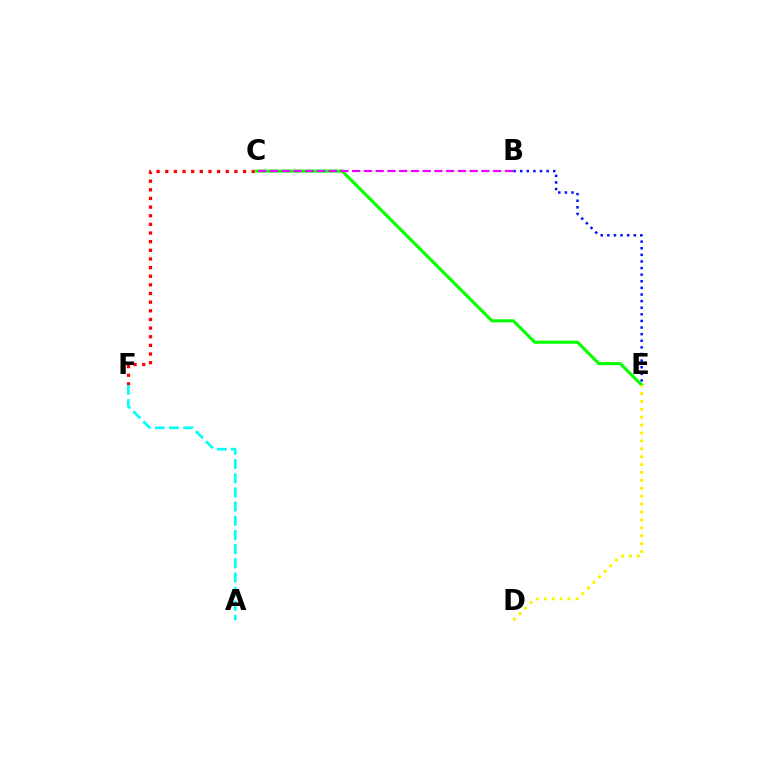{('C', 'E'): [{'color': '#08ff00', 'line_style': 'solid', 'thickness': 2.23}], ('C', 'F'): [{'color': '#ff0000', 'line_style': 'dotted', 'thickness': 2.35}], ('D', 'E'): [{'color': '#fcf500', 'line_style': 'dotted', 'thickness': 2.15}], ('A', 'F'): [{'color': '#00fff6', 'line_style': 'dashed', 'thickness': 1.93}], ('B', 'E'): [{'color': '#0010ff', 'line_style': 'dotted', 'thickness': 1.8}], ('B', 'C'): [{'color': '#ee00ff', 'line_style': 'dashed', 'thickness': 1.6}]}